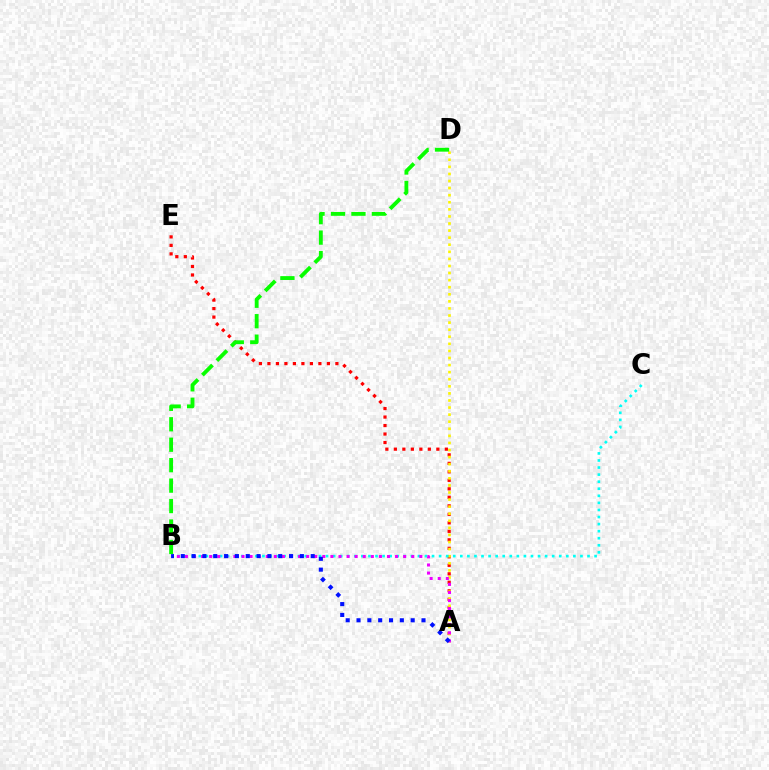{('A', 'E'): [{'color': '#ff0000', 'line_style': 'dotted', 'thickness': 2.31}], ('A', 'D'): [{'color': '#fcf500', 'line_style': 'dotted', 'thickness': 1.92}], ('B', 'C'): [{'color': '#00fff6', 'line_style': 'dotted', 'thickness': 1.92}], ('A', 'B'): [{'color': '#ee00ff', 'line_style': 'dotted', 'thickness': 2.2}, {'color': '#0010ff', 'line_style': 'dotted', 'thickness': 2.94}], ('B', 'D'): [{'color': '#08ff00', 'line_style': 'dashed', 'thickness': 2.78}]}